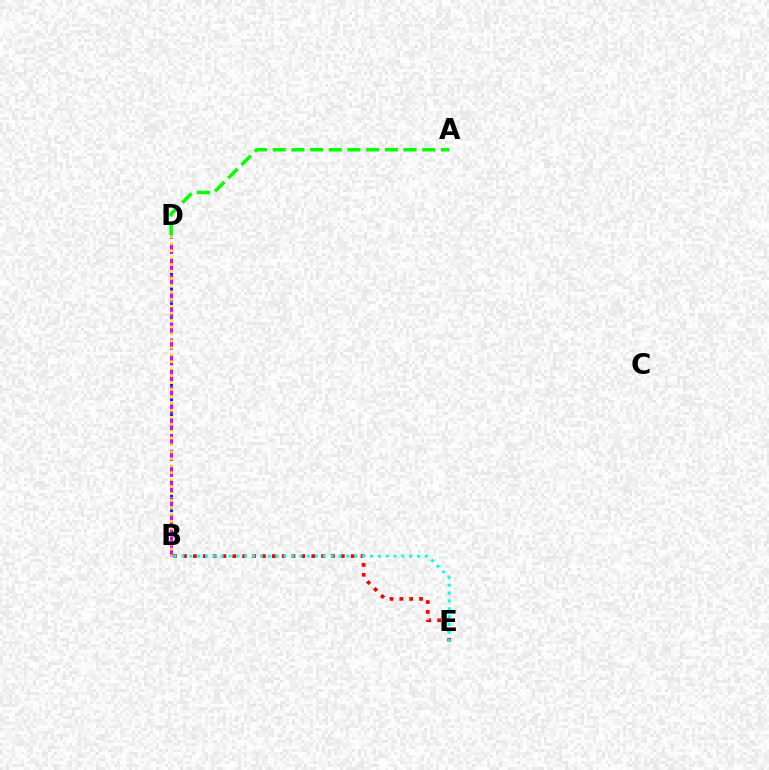{('B', 'D'): [{'color': '#0010ff', 'line_style': 'dotted', 'thickness': 2.01}, {'color': '#ee00ff', 'line_style': 'dashed', 'thickness': 2.16}, {'color': '#fcf500', 'line_style': 'dotted', 'thickness': 1.89}], ('B', 'E'): [{'color': '#ff0000', 'line_style': 'dotted', 'thickness': 2.68}, {'color': '#00fff6', 'line_style': 'dotted', 'thickness': 2.13}], ('A', 'D'): [{'color': '#08ff00', 'line_style': 'dashed', 'thickness': 2.54}]}